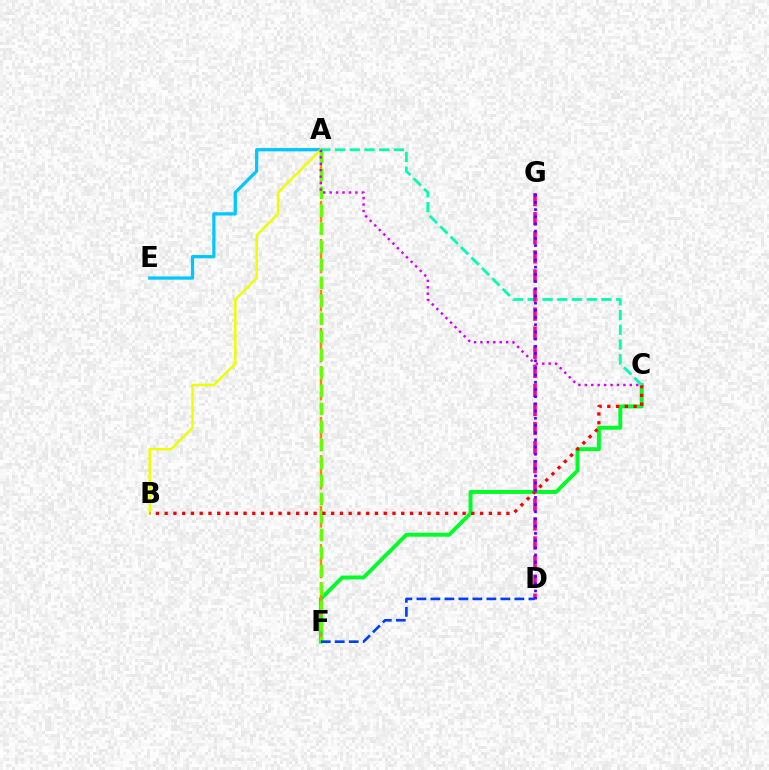{('A', 'E'): [{'color': '#00c7ff', 'line_style': 'solid', 'thickness': 2.34}], ('C', 'F'): [{'color': '#00ff27', 'line_style': 'solid', 'thickness': 2.82}], ('A', 'B'): [{'color': '#eeff00', 'line_style': 'solid', 'thickness': 1.79}], ('A', 'F'): [{'color': '#ff8800', 'line_style': 'dashed', 'thickness': 1.73}, {'color': '#66ff00', 'line_style': 'dashed', 'thickness': 2.45}], ('B', 'C'): [{'color': '#ff0000', 'line_style': 'dotted', 'thickness': 2.38}], ('A', 'C'): [{'color': '#00ffaf', 'line_style': 'dashed', 'thickness': 2.0}, {'color': '#d600ff', 'line_style': 'dotted', 'thickness': 1.75}], ('D', 'G'): [{'color': '#ff00a0', 'line_style': 'dashed', 'thickness': 2.59}, {'color': '#4f00ff', 'line_style': 'dotted', 'thickness': 1.95}], ('D', 'F'): [{'color': '#003fff', 'line_style': 'dashed', 'thickness': 1.9}]}